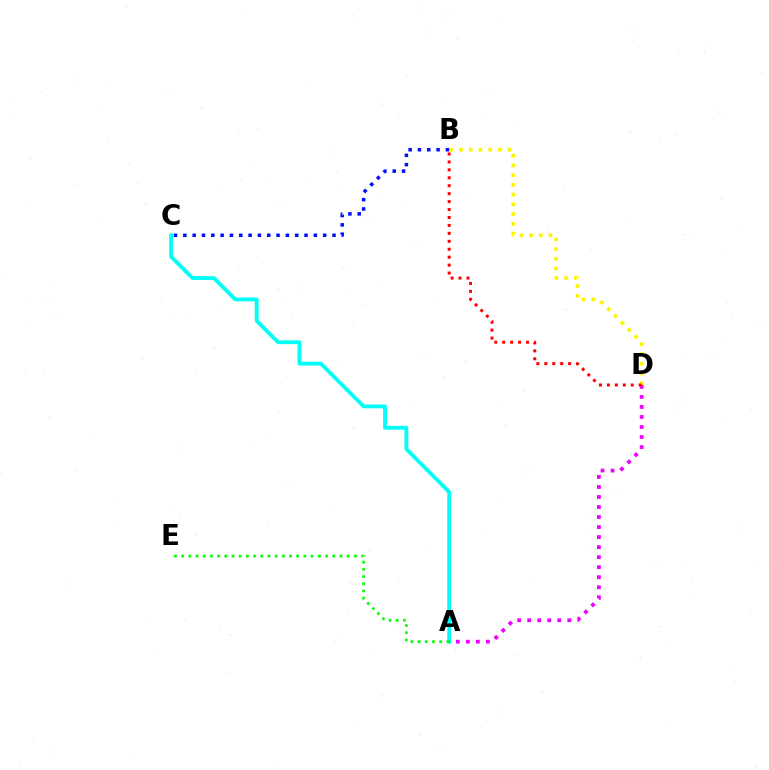{('A', 'C'): [{'color': '#00fff6', 'line_style': 'solid', 'thickness': 2.75}], ('B', 'D'): [{'color': '#fcf500', 'line_style': 'dotted', 'thickness': 2.64}, {'color': '#ff0000', 'line_style': 'dotted', 'thickness': 2.16}], ('A', 'D'): [{'color': '#ee00ff', 'line_style': 'dotted', 'thickness': 2.72}], ('A', 'E'): [{'color': '#08ff00', 'line_style': 'dotted', 'thickness': 1.96}], ('B', 'C'): [{'color': '#0010ff', 'line_style': 'dotted', 'thickness': 2.53}]}